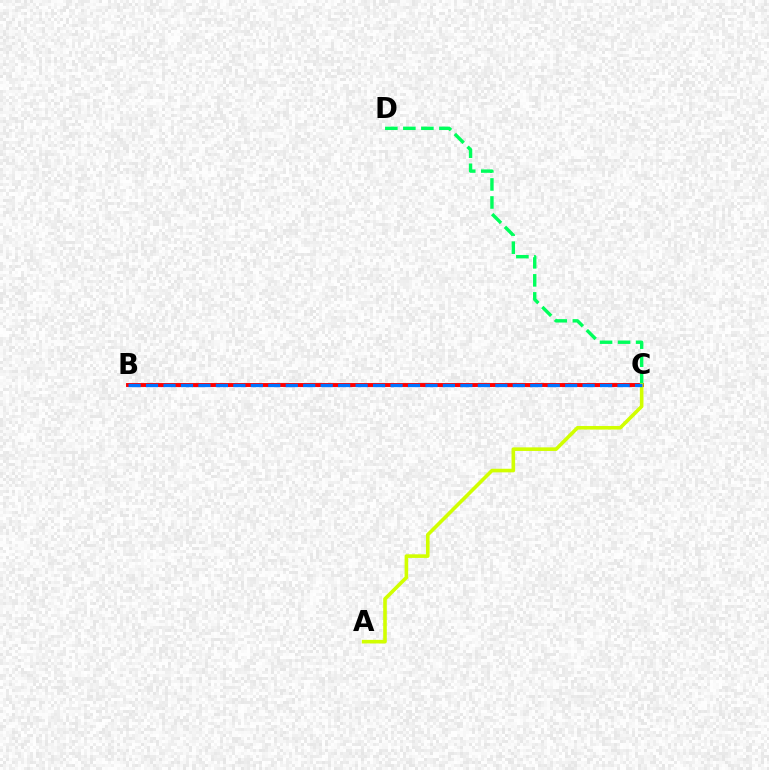{('B', 'C'): [{'color': '#b900ff', 'line_style': 'dotted', 'thickness': 2.23}, {'color': '#ff0000', 'line_style': 'solid', 'thickness': 2.82}, {'color': '#0074ff', 'line_style': 'dashed', 'thickness': 2.37}], ('C', 'D'): [{'color': '#00ff5c', 'line_style': 'dashed', 'thickness': 2.45}], ('A', 'C'): [{'color': '#d1ff00', 'line_style': 'solid', 'thickness': 2.59}]}